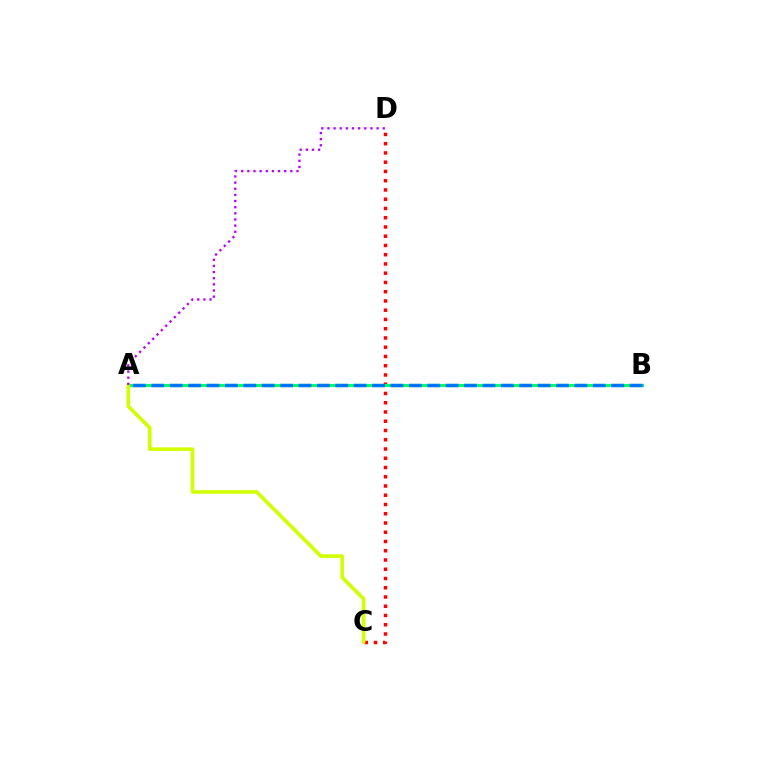{('C', 'D'): [{'color': '#ff0000', 'line_style': 'dotted', 'thickness': 2.51}], ('A', 'B'): [{'color': '#00ff5c', 'line_style': 'solid', 'thickness': 2.24}, {'color': '#0074ff', 'line_style': 'dashed', 'thickness': 2.5}], ('A', 'C'): [{'color': '#d1ff00', 'line_style': 'solid', 'thickness': 2.6}], ('A', 'D'): [{'color': '#b900ff', 'line_style': 'dotted', 'thickness': 1.67}]}